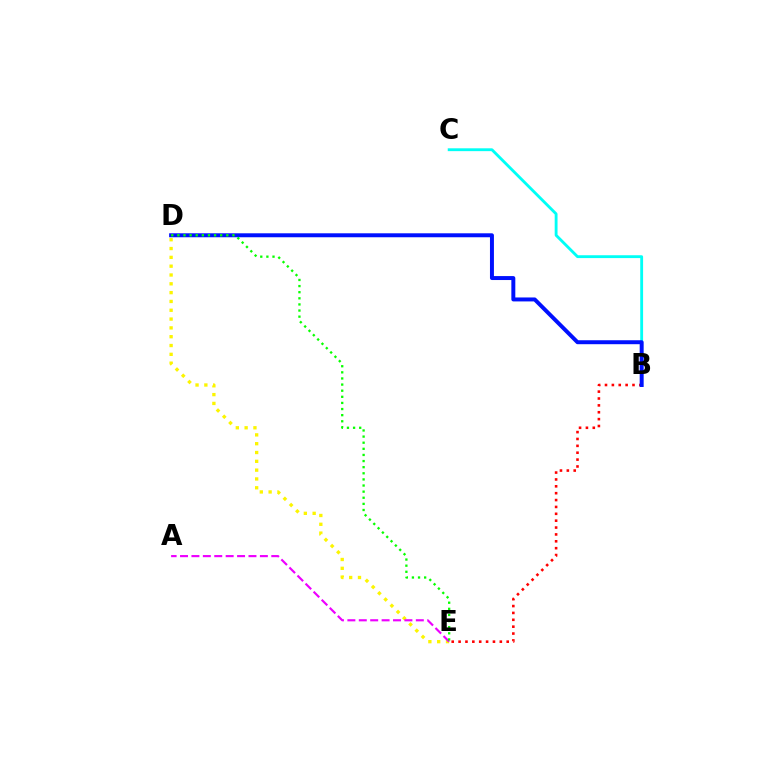{('D', 'E'): [{'color': '#fcf500', 'line_style': 'dotted', 'thickness': 2.4}, {'color': '#08ff00', 'line_style': 'dotted', 'thickness': 1.66}], ('B', 'E'): [{'color': '#ff0000', 'line_style': 'dotted', 'thickness': 1.87}], ('A', 'E'): [{'color': '#ee00ff', 'line_style': 'dashed', 'thickness': 1.55}], ('B', 'C'): [{'color': '#00fff6', 'line_style': 'solid', 'thickness': 2.05}], ('B', 'D'): [{'color': '#0010ff', 'line_style': 'solid', 'thickness': 2.85}]}